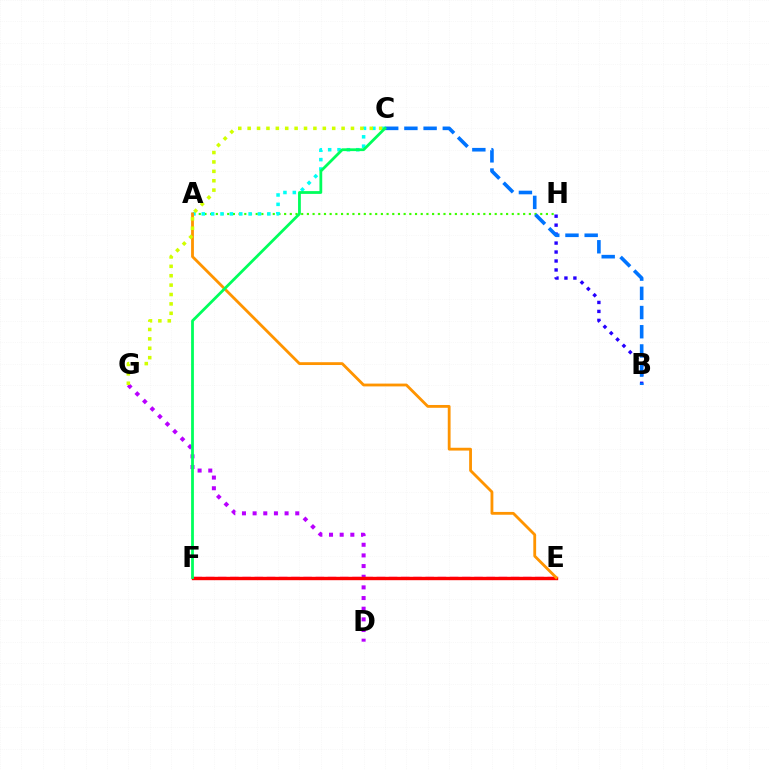{('E', 'F'): [{'color': '#ff00ac', 'line_style': 'dashed', 'thickness': 1.66}, {'color': '#ff0000', 'line_style': 'solid', 'thickness': 2.43}], ('A', 'H'): [{'color': '#3dff00', 'line_style': 'dotted', 'thickness': 1.55}], ('B', 'H'): [{'color': '#2500ff', 'line_style': 'dotted', 'thickness': 2.43}], ('D', 'G'): [{'color': '#b900ff', 'line_style': 'dotted', 'thickness': 2.9}], ('A', 'C'): [{'color': '#00fff6', 'line_style': 'dotted', 'thickness': 2.55}], ('B', 'C'): [{'color': '#0074ff', 'line_style': 'dashed', 'thickness': 2.61}], ('A', 'E'): [{'color': '#ff9400', 'line_style': 'solid', 'thickness': 2.03}], ('C', 'G'): [{'color': '#d1ff00', 'line_style': 'dotted', 'thickness': 2.55}], ('C', 'F'): [{'color': '#00ff5c', 'line_style': 'solid', 'thickness': 2.01}]}